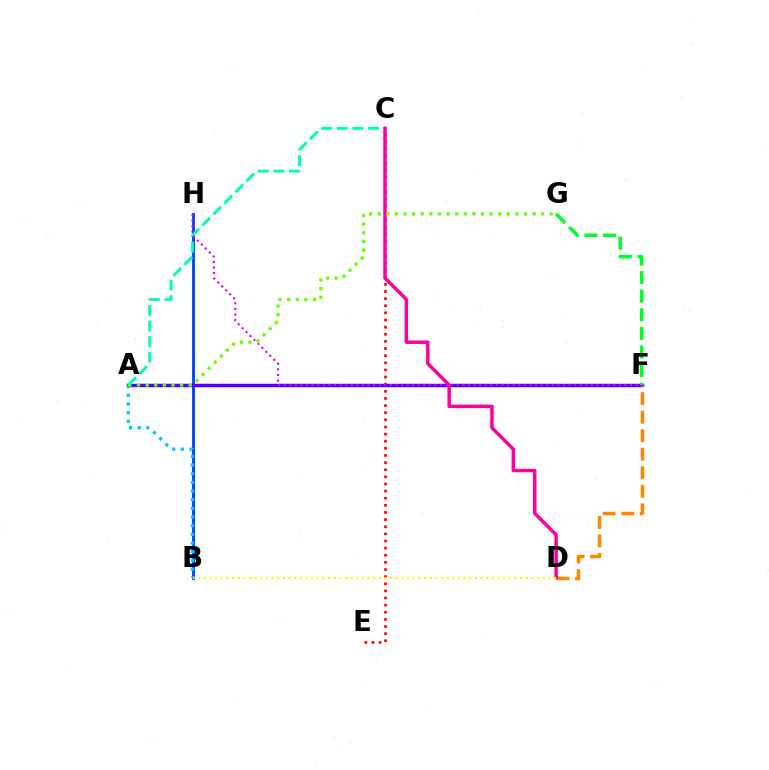{('C', 'E'): [{'color': '#ff0000', 'line_style': 'dotted', 'thickness': 1.94}], ('B', 'H'): [{'color': '#003fff', 'line_style': 'solid', 'thickness': 2.04}], ('A', 'F'): [{'color': '#4f00ff', 'line_style': 'solid', 'thickness': 2.5}], ('A', 'C'): [{'color': '#00ffaf', 'line_style': 'dashed', 'thickness': 2.12}], ('F', 'G'): [{'color': '#00ff27', 'line_style': 'dashed', 'thickness': 2.53}], ('D', 'F'): [{'color': '#ff8800', 'line_style': 'dashed', 'thickness': 2.52}], ('C', 'D'): [{'color': '#ff00a0', 'line_style': 'solid', 'thickness': 2.51}], ('A', 'B'): [{'color': '#00c7ff', 'line_style': 'dotted', 'thickness': 2.36}], ('B', 'D'): [{'color': '#eeff00', 'line_style': 'dotted', 'thickness': 1.53}], ('F', 'H'): [{'color': '#d600ff', 'line_style': 'dotted', 'thickness': 1.52}], ('A', 'G'): [{'color': '#66ff00', 'line_style': 'dotted', 'thickness': 2.34}]}